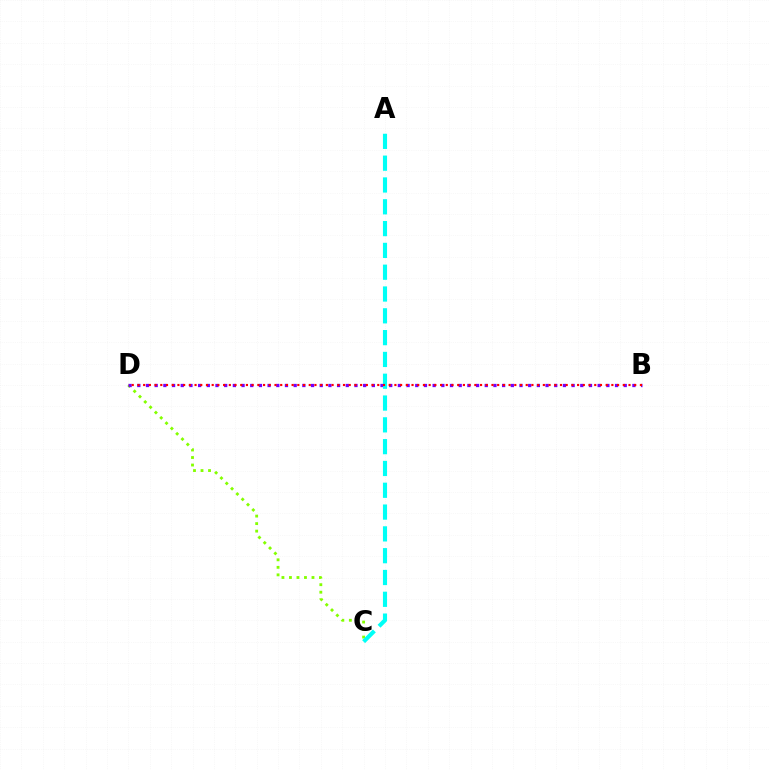{('C', 'D'): [{'color': '#84ff00', 'line_style': 'dotted', 'thickness': 2.04}], ('B', 'D'): [{'color': '#7200ff', 'line_style': 'dotted', 'thickness': 2.36}, {'color': '#ff0000', 'line_style': 'dotted', 'thickness': 1.55}], ('A', 'C'): [{'color': '#00fff6', 'line_style': 'dashed', 'thickness': 2.96}]}